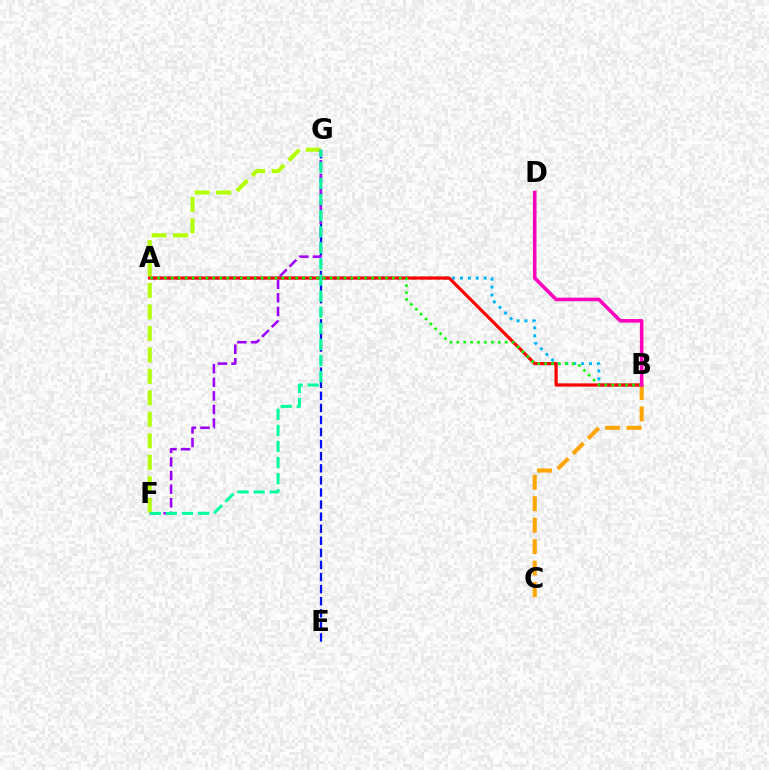{('A', 'B'): [{'color': '#00b5ff', 'line_style': 'dotted', 'thickness': 2.15}, {'color': '#ff0000', 'line_style': 'solid', 'thickness': 2.3}, {'color': '#08ff00', 'line_style': 'dotted', 'thickness': 1.88}], ('F', 'G'): [{'color': '#b3ff00', 'line_style': 'dashed', 'thickness': 2.92}, {'color': '#9b00ff', 'line_style': 'dashed', 'thickness': 1.85}, {'color': '#00ff9d', 'line_style': 'dashed', 'thickness': 2.19}], ('E', 'G'): [{'color': '#0010ff', 'line_style': 'dashed', 'thickness': 1.64}], ('B', 'C'): [{'color': '#ffa500', 'line_style': 'dashed', 'thickness': 2.91}], ('B', 'D'): [{'color': '#ff00bd', 'line_style': 'solid', 'thickness': 2.56}]}